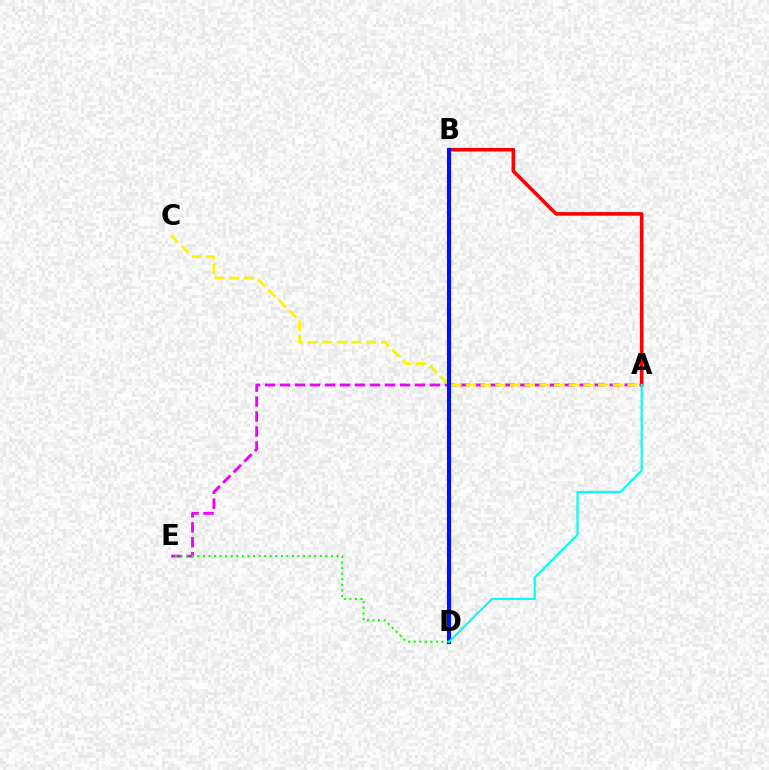{('A', 'E'): [{'color': '#ee00ff', 'line_style': 'dashed', 'thickness': 2.04}], ('A', 'C'): [{'color': '#fcf500', 'line_style': 'dashed', 'thickness': 2.0}], ('A', 'B'): [{'color': '#ff0000', 'line_style': 'solid', 'thickness': 2.58}], ('B', 'D'): [{'color': '#0010ff', 'line_style': 'solid', 'thickness': 2.98}], ('A', 'D'): [{'color': '#00fff6', 'line_style': 'solid', 'thickness': 1.55}], ('D', 'E'): [{'color': '#08ff00', 'line_style': 'dotted', 'thickness': 1.51}]}